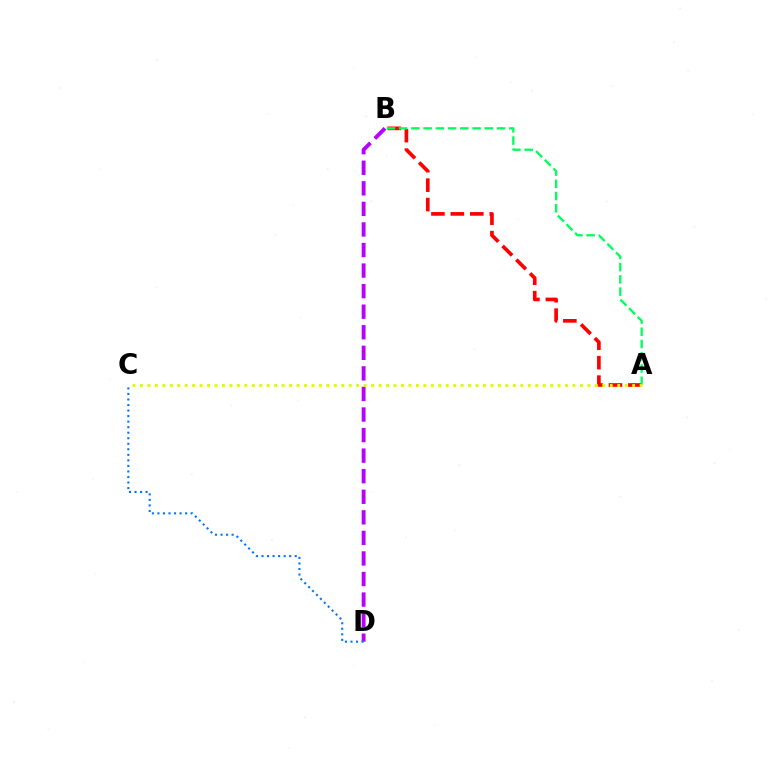{('A', 'B'): [{'color': '#ff0000', 'line_style': 'dashed', 'thickness': 2.64}, {'color': '#00ff5c', 'line_style': 'dashed', 'thickness': 1.66}], ('B', 'D'): [{'color': '#b900ff', 'line_style': 'dashed', 'thickness': 2.79}], ('A', 'C'): [{'color': '#d1ff00', 'line_style': 'dotted', 'thickness': 2.03}], ('C', 'D'): [{'color': '#0074ff', 'line_style': 'dotted', 'thickness': 1.5}]}